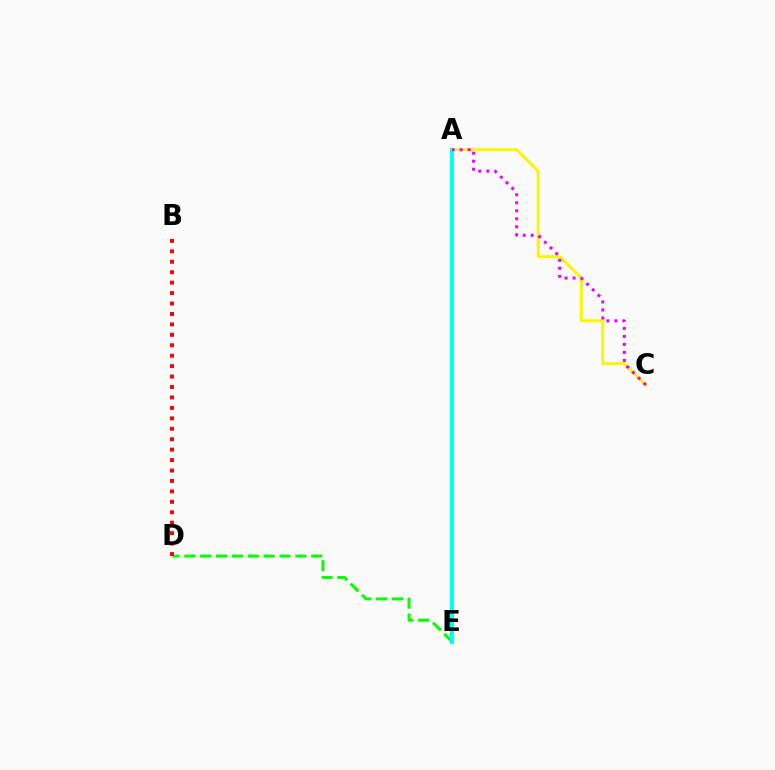{('A', 'E'): [{'color': '#0010ff', 'line_style': 'dashed', 'thickness': 1.9}, {'color': '#00fff6', 'line_style': 'solid', 'thickness': 2.88}], ('D', 'E'): [{'color': '#08ff00', 'line_style': 'dashed', 'thickness': 2.15}], ('A', 'C'): [{'color': '#fcf500', 'line_style': 'solid', 'thickness': 2.15}, {'color': '#ee00ff', 'line_style': 'dotted', 'thickness': 2.17}], ('B', 'D'): [{'color': '#ff0000', 'line_style': 'dotted', 'thickness': 2.84}]}